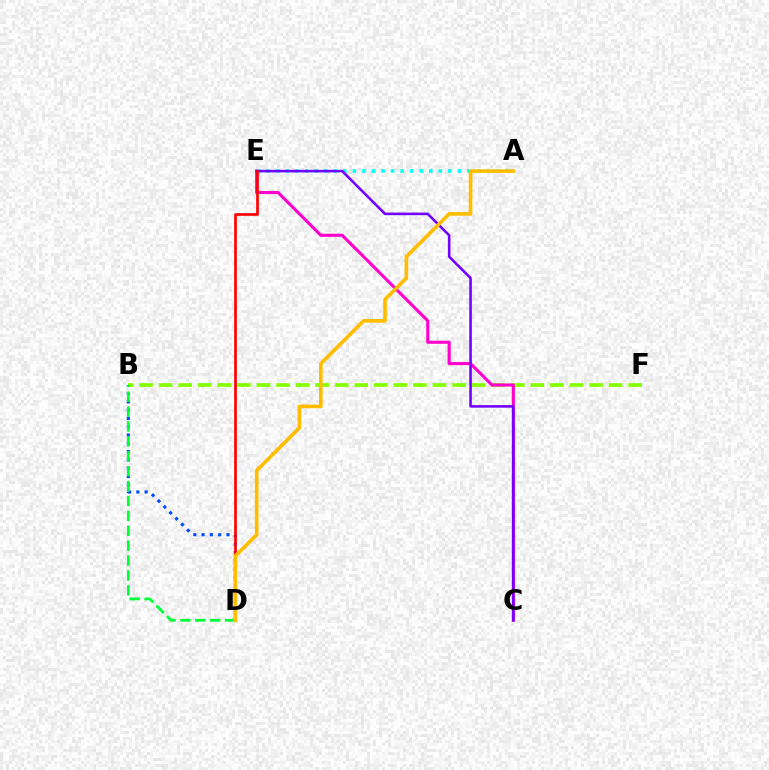{('B', 'F'): [{'color': '#84ff00', 'line_style': 'dashed', 'thickness': 2.66}], ('C', 'E'): [{'color': '#ff00cf', 'line_style': 'solid', 'thickness': 2.23}, {'color': '#7200ff', 'line_style': 'solid', 'thickness': 1.86}], ('A', 'E'): [{'color': '#00fff6', 'line_style': 'dotted', 'thickness': 2.6}], ('B', 'D'): [{'color': '#004bff', 'line_style': 'dotted', 'thickness': 2.25}, {'color': '#00ff39', 'line_style': 'dashed', 'thickness': 2.02}], ('D', 'E'): [{'color': '#ff0000', 'line_style': 'solid', 'thickness': 1.92}], ('A', 'D'): [{'color': '#ffbd00', 'line_style': 'solid', 'thickness': 2.62}]}